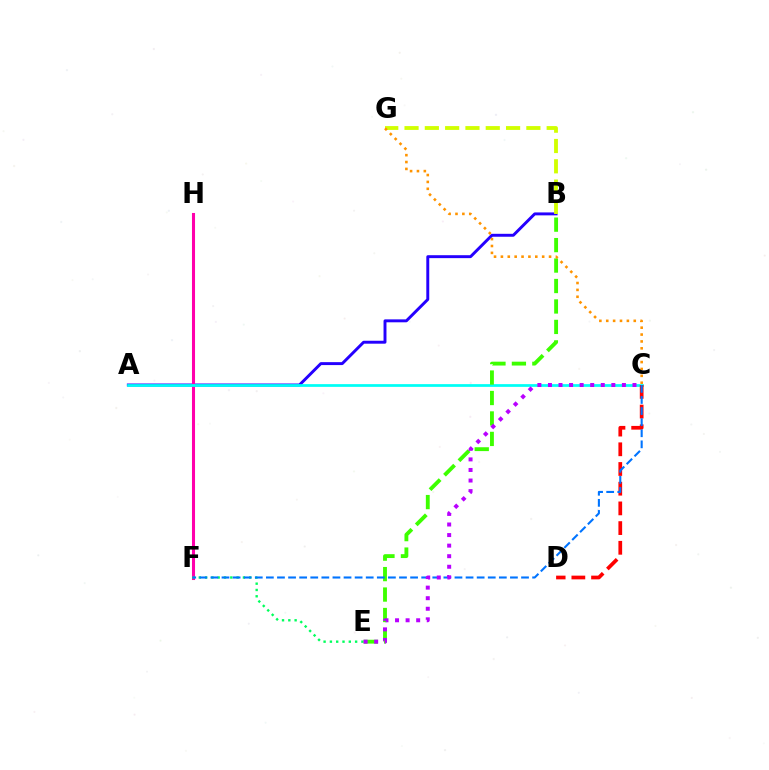{('A', 'B'): [{'color': '#2500ff', 'line_style': 'solid', 'thickness': 2.11}], ('F', 'H'): [{'color': '#ff00ac', 'line_style': 'solid', 'thickness': 2.2}], ('A', 'C'): [{'color': '#00fff6', 'line_style': 'solid', 'thickness': 1.98}], ('E', 'F'): [{'color': '#00ff5c', 'line_style': 'dotted', 'thickness': 1.71}], ('B', 'G'): [{'color': '#d1ff00', 'line_style': 'dashed', 'thickness': 2.76}], ('B', 'E'): [{'color': '#3dff00', 'line_style': 'dashed', 'thickness': 2.78}], ('C', 'D'): [{'color': '#ff0000', 'line_style': 'dashed', 'thickness': 2.68}], ('C', 'F'): [{'color': '#0074ff', 'line_style': 'dashed', 'thickness': 1.51}], ('C', 'G'): [{'color': '#ff9400', 'line_style': 'dotted', 'thickness': 1.87}], ('C', 'E'): [{'color': '#b900ff', 'line_style': 'dotted', 'thickness': 2.87}]}